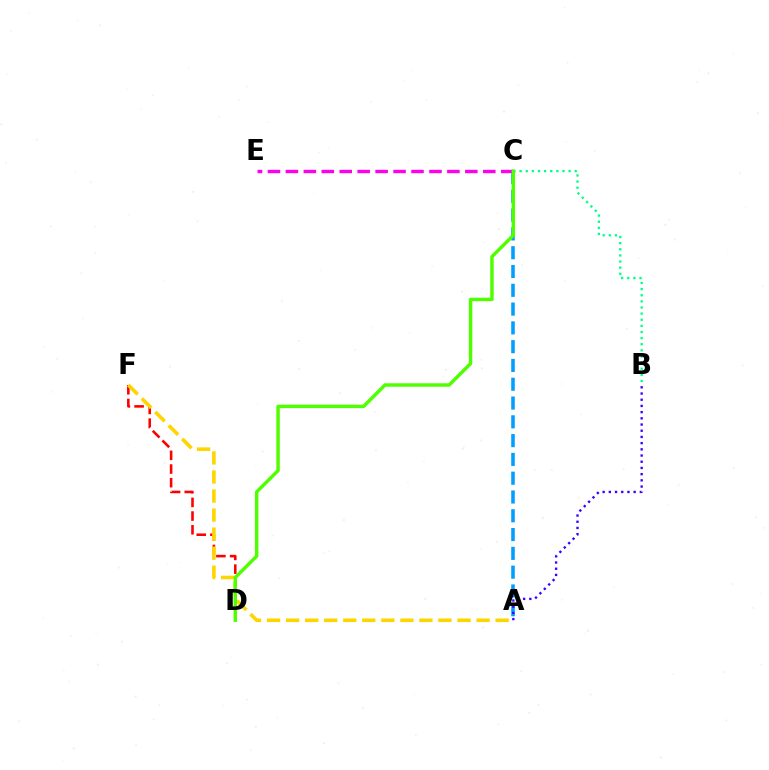{('A', 'C'): [{'color': '#009eff', 'line_style': 'dashed', 'thickness': 2.55}], ('A', 'B'): [{'color': '#3700ff', 'line_style': 'dotted', 'thickness': 1.69}], ('B', 'C'): [{'color': '#00ff86', 'line_style': 'dotted', 'thickness': 1.66}], ('D', 'F'): [{'color': '#ff0000', 'line_style': 'dashed', 'thickness': 1.86}], ('C', 'E'): [{'color': '#ff00ed', 'line_style': 'dashed', 'thickness': 2.44}], ('A', 'F'): [{'color': '#ffd500', 'line_style': 'dashed', 'thickness': 2.59}], ('C', 'D'): [{'color': '#4fff00', 'line_style': 'solid', 'thickness': 2.47}]}